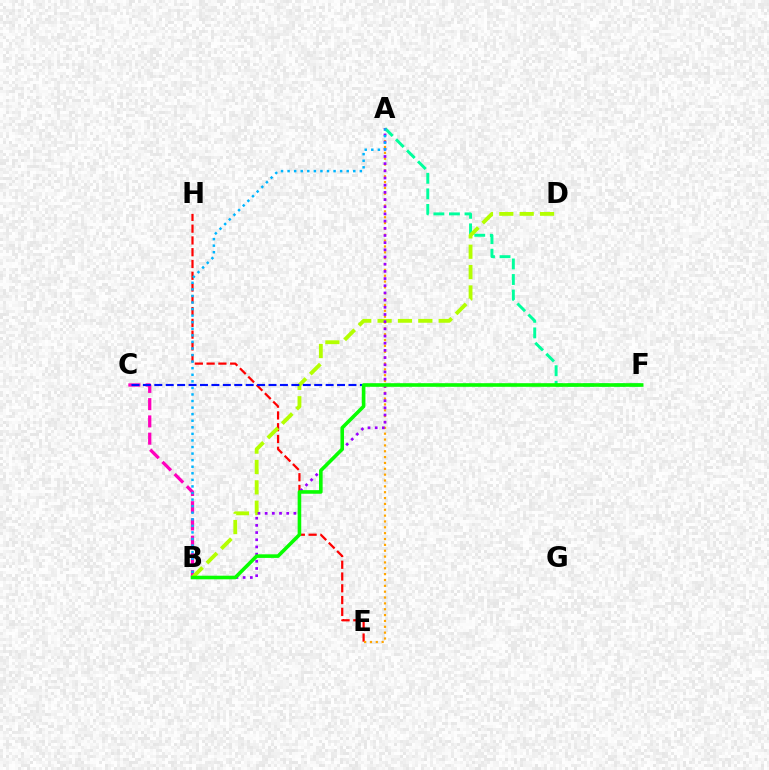{('E', 'H'): [{'color': '#ff0000', 'line_style': 'dashed', 'thickness': 1.6}], ('A', 'F'): [{'color': '#00ff9d', 'line_style': 'dashed', 'thickness': 2.11}], ('A', 'E'): [{'color': '#ffa500', 'line_style': 'dotted', 'thickness': 1.59}], ('B', 'C'): [{'color': '#ff00bd', 'line_style': 'dashed', 'thickness': 2.34}], ('B', 'D'): [{'color': '#b3ff00', 'line_style': 'dashed', 'thickness': 2.77}], ('A', 'B'): [{'color': '#9b00ff', 'line_style': 'dotted', 'thickness': 1.95}, {'color': '#00b5ff', 'line_style': 'dotted', 'thickness': 1.78}], ('C', 'F'): [{'color': '#0010ff', 'line_style': 'dashed', 'thickness': 1.55}], ('B', 'F'): [{'color': '#08ff00', 'line_style': 'solid', 'thickness': 2.59}]}